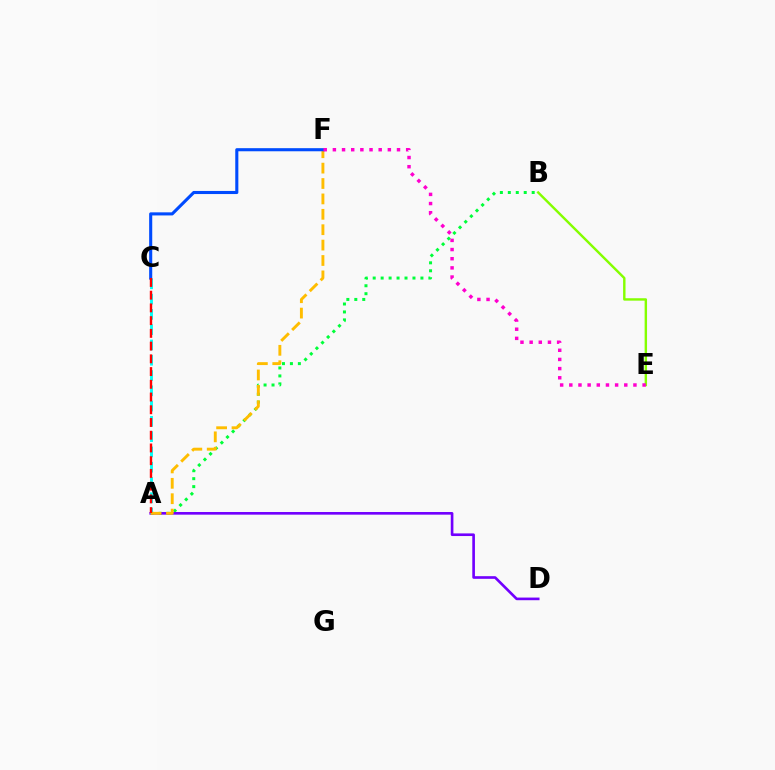{('A', 'B'): [{'color': '#00ff39', 'line_style': 'dotted', 'thickness': 2.16}], ('A', 'D'): [{'color': '#7200ff', 'line_style': 'solid', 'thickness': 1.9}], ('A', 'C'): [{'color': '#00fff6', 'line_style': 'dashed', 'thickness': 2.08}, {'color': '#ff0000', 'line_style': 'dashed', 'thickness': 1.73}], ('A', 'F'): [{'color': '#ffbd00', 'line_style': 'dashed', 'thickness': 2.09}], ('C', 'F'): [{'color': '#004bff', 'line_style': 'solid', 'thickness': 2.23}], ('B', 'E'): [{'color': '#84ff00', 'line_style': 'solid', 'thickness': 1.74}], ('E', 'F'): [{'color': '#ff00cf', 'line_style': 'dotted', 'thickness': 2.49}]}